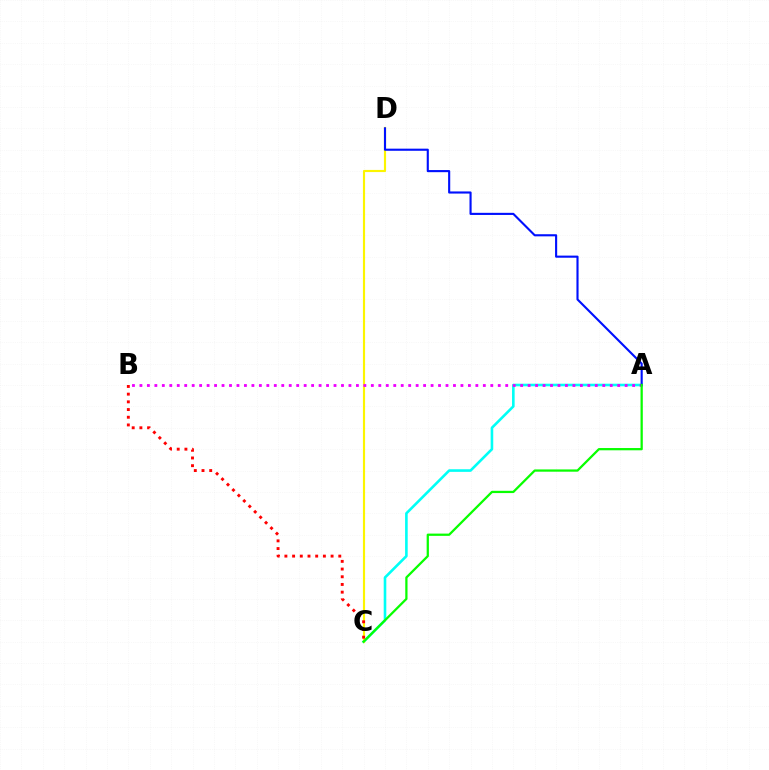{('A', 'C'): [{'color': '#00fff6', 'line_style': 'solid', 'thickness': 1.88}, {'color': '#08ff00', 'line_style': 'solid', 'thickness': 1.63}], ('C', 'D'): [{'color': '#fcf500', 'line_style': 'solid', 'thickness': 1.55}], ('A', 'B'): [{'color': '#ee00ff', 'line_style': 'dotted', 'thickness': 2.03}], ('B', 'C'): [{'color': '#ff0000', 'line_style': 'dotted', 'thickness': 2.09}], ('A', 'D'): [{'color': '#0010ff', 'line_style': 'solid', 'thickness': 1.53}]}